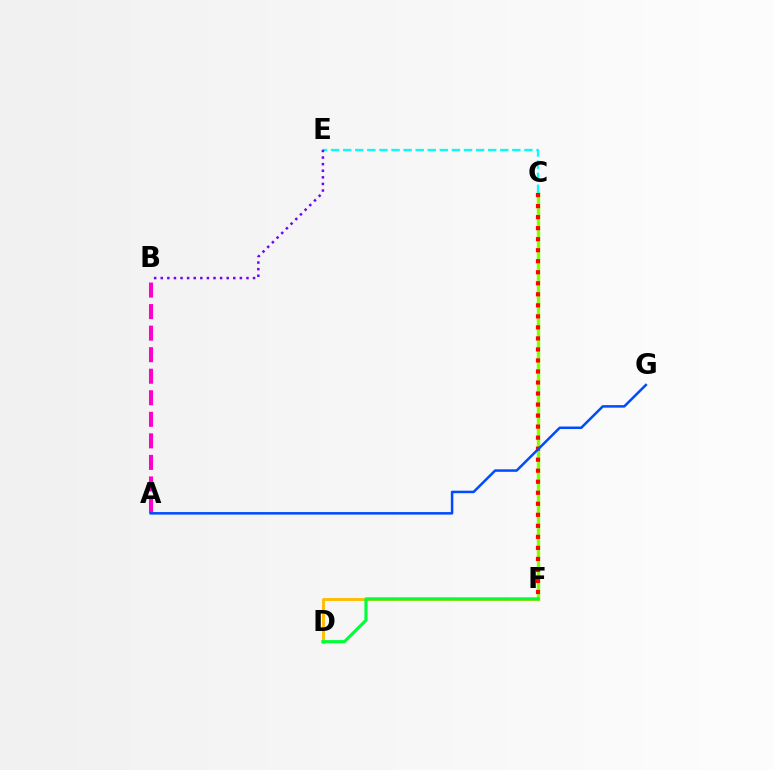{('C', 'F'): [{'color': '#84ff00', 'line_style': 'solid', 'thickness': 2.44}, {'color': '#ff0000', 'line_style': 'dotted', 'thickness': 3.0}], ('A', 'B'): [{'color': '#ff00cf', 'line_style': 'dashed', 'thickness': 2.93}], ('C', 'E'): [{'color': '#00fff6', 'line_style': 'dashed', 'thickness': 1.64}], ('B', 'E'): [{'color': '#7200ff', 'line_style': 'dotted', 'thickness': 1.79}], ('D', 'F'): [{'color': '#ffbd00', 'line_style': 'solid', 'thickness': 2.07}, {'color': '#00ff39', 'line_style': 'solid', 'thickness': 2.27}], ('A', 'G'): [{'color': '#004bff', 'line_style': 'solid', 'thickness': 1.81}]}